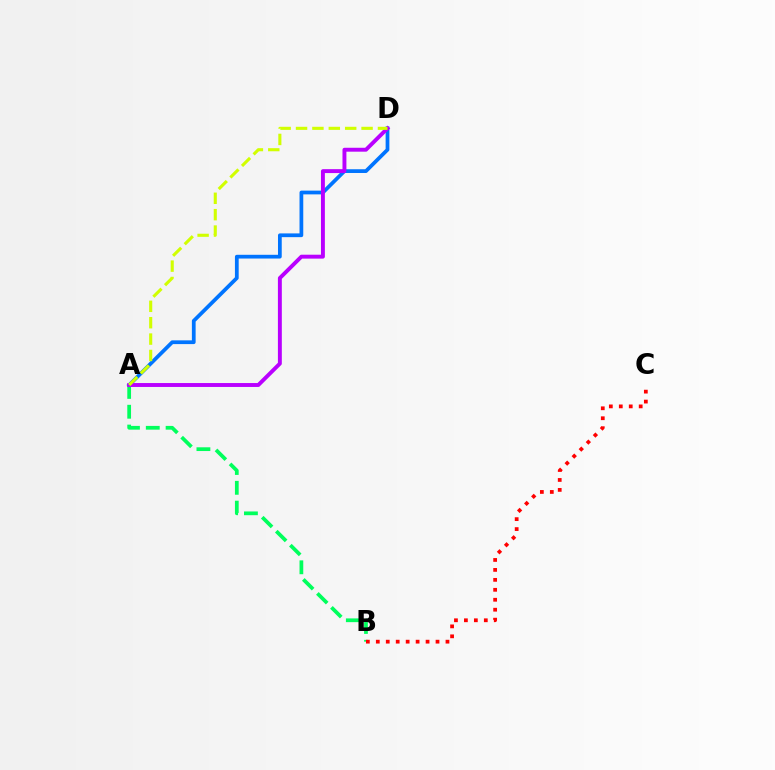{('A', 'D'): [{'color': '#0074ff', 'line_style': 'solid', 'thickness': 2.7}, {'color': '#b900ff', 'line_style': 'solid', 'thickness': 2.82}, {'color': '#d1ff00', 'line_style': 'dashed', 'thickness': 2.23}], ('A', 'B'): [{'color': '#00ff5c', 'line_style': 'dashed', 'thickness': 2.69}], ('B', 'C'): [{'color': '#ff0000', 'line_style': 'dotted', 'thickness': 2.7}]}